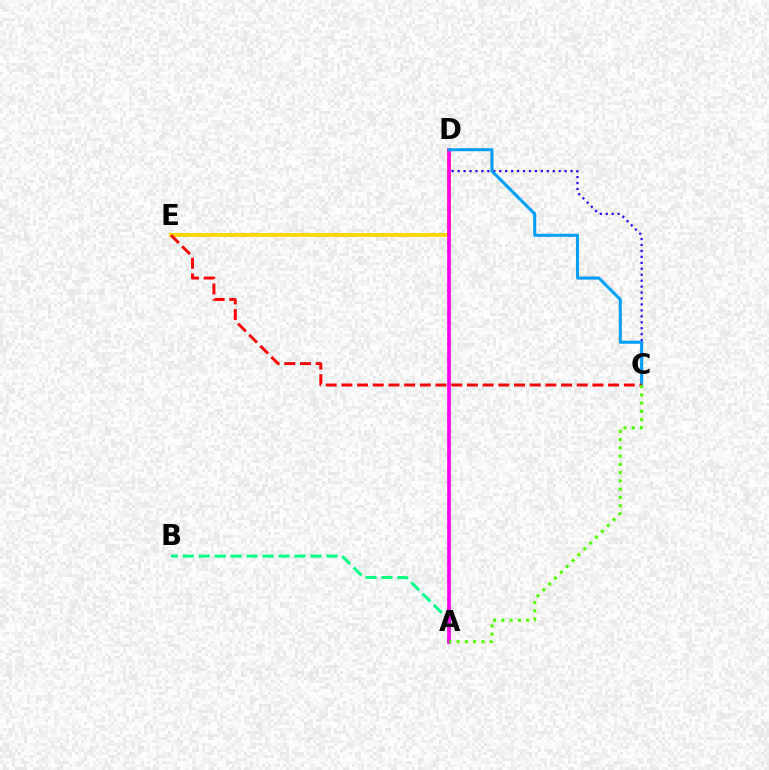{('A', 'B'): [{'color': '#00ff86', 'line_style': 'dashed', 'thickness': 2.17}], ('C', 'D'): [{'color': '#3700ff', 'line_style': 'dotted', 'thickness': 1.62}, {'color': '#009eff', 'line_style': 'solid', 'thickness': 2.21}], ('D', 'E'): [{'color': '#ffd500', 'line_style': 'solid', 'thickness': 2.78}], ('A', 'D'): [{'color': '#ff00ed', 'line_style': 'solid', 'thickness': 2.68}], ('C', 'E'): [{'color': '#ff0000', 'line_style': 'dashed', 'thickness': 2.13}], ('A', 'C'): [{'color': '#4fff00', 'line_style': 'dotted', 'thickness': 2.25}]}